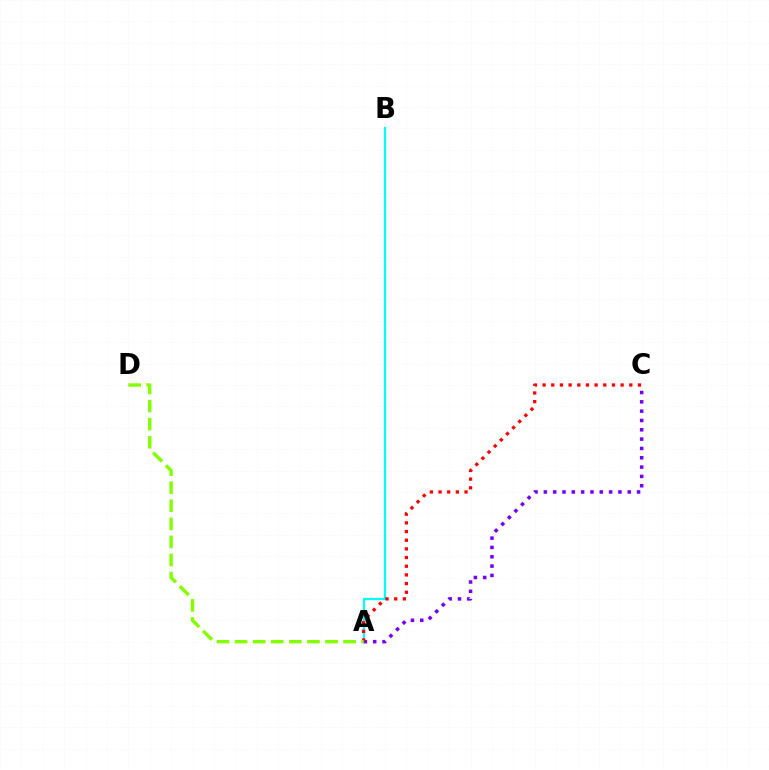{('A', 'B'): [{'color': '#00fff6', 'line_style': 'solid', 'thickness': 1.6}], ('A', 'C'): [{'color': '#7200ff', 'line_style': 'dotted', 'thickness': 2.53}, {'color': '#ff0000', 'line_style': 'dotted', 'thickness': 2.36}], ('A', 'D'): [{'color': '#84ff00', 'line_style': 'dashed', 'thickness': 2.46}]}